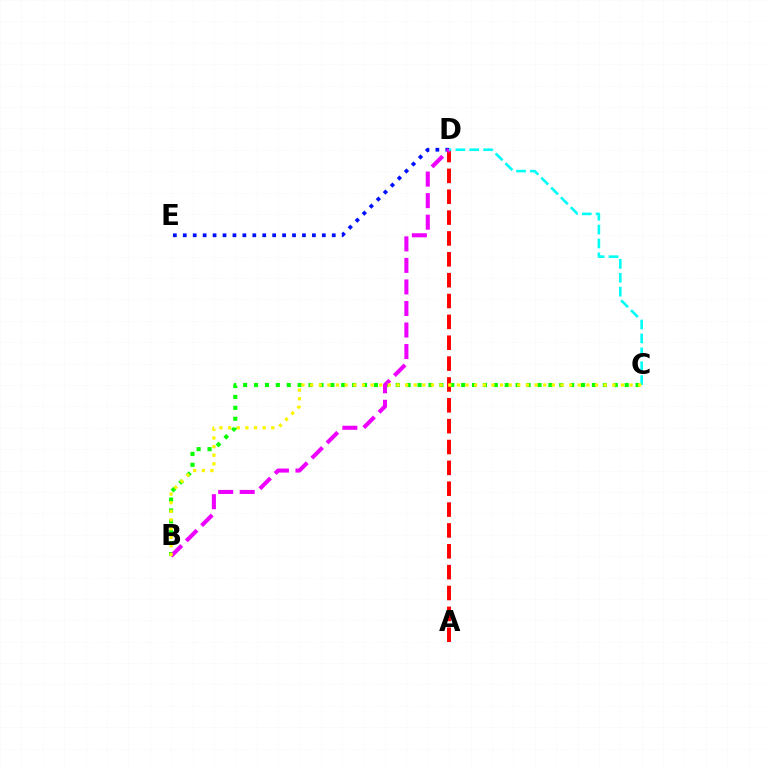{('D', 'E'): [{'color': '#0010ff', 'line_style': 'dotted', 'thickness': 2.7}], ('A', 'D'): [{'color': '#ff0000', 'line_style': 'dashed', 'thickness': 2.83}], ('B', 'C'): [{'color': '#08ff00', 'line_style': 'dotted', 'thickness': 2.96}, {'color': '#fcf500', 'line_style': 'dotted', 'thickness': 2.35}], ('B', 'D'): [{'color': '#ee00ff', 'line_style': 'dashed', 'thickness': 2.93}], ('C', 'D'): [{'color': '#00fff6', 'line_style': 'dashed', 'thickness': 1.89}]}